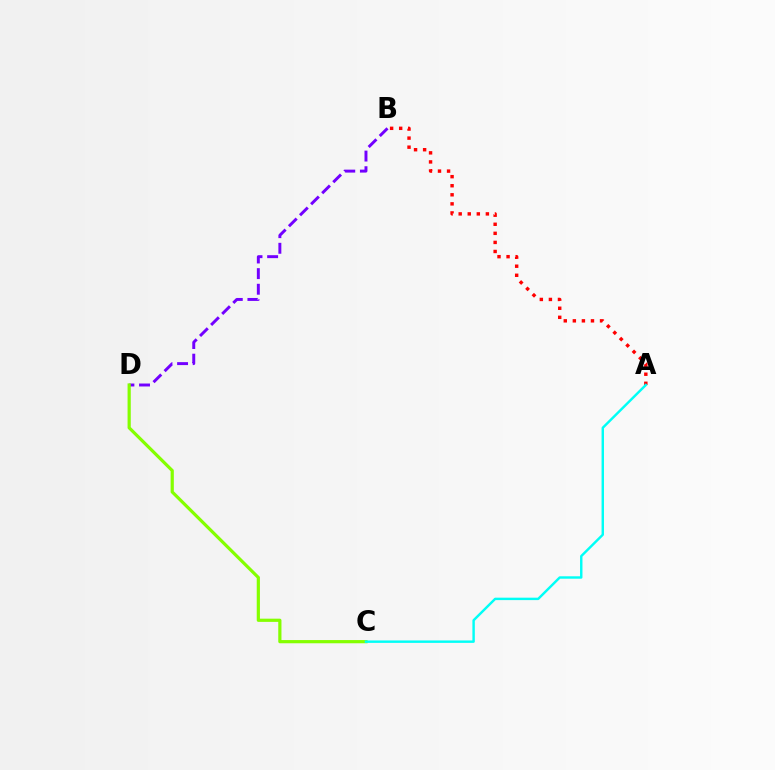{('B', 'D'): [{'color': '#7200ff', 'line_style': 'dashed', 'thickness': 2.12}], ('A', 'B'): [{'color': '#ff0000', 'line_style': 'dotted', 'thickness': 2.46}], ('C', 'D'): [{'color': '#84ff00', 'line_style': 'solid', 'thickness': 2.31}], ('A', 'C'): [{'color': '#00fff6', 'line_style': 'solid', 'thickness': 1.75}]}